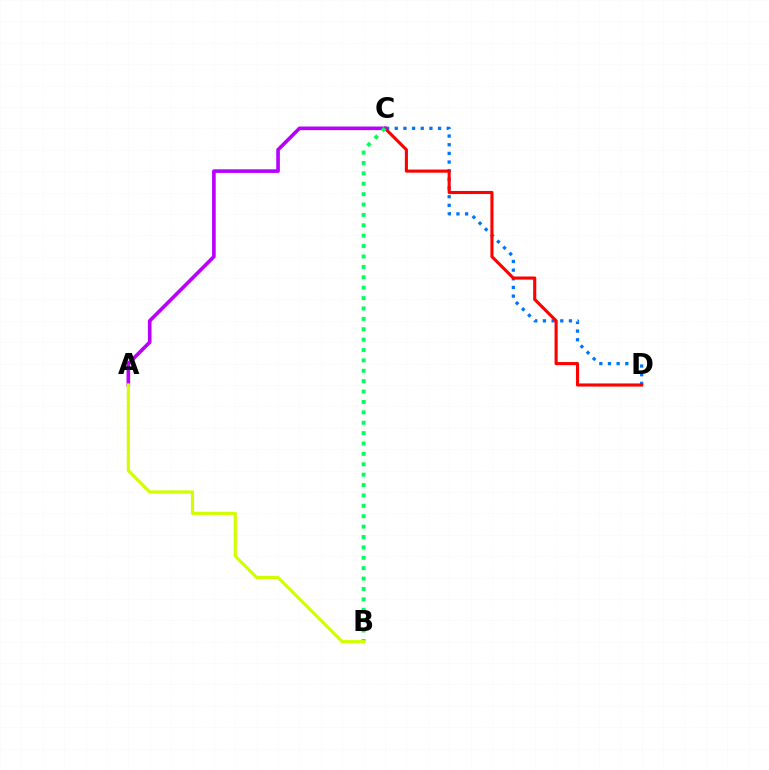{('C', 'D'): [{'color': '#0074ff', 'line_style': 'dotted', 'thickness': 2.35}, {'color': '#ff0000', 'line_style': 'solid', 'thickness': 2.24}], ('A', 'C'): [{'color': '#b900ff', 'line_style': 'solid', 'thickness': 2.61}], ('B', 'C'): [{'color': '#00ff5c', 'line_style': 'dotted', 'thickness': 2.82}], ('A', 'B'): [{'color': '#d1ff00', 'line_style': 'solid', 'thickness': 2.29}]}